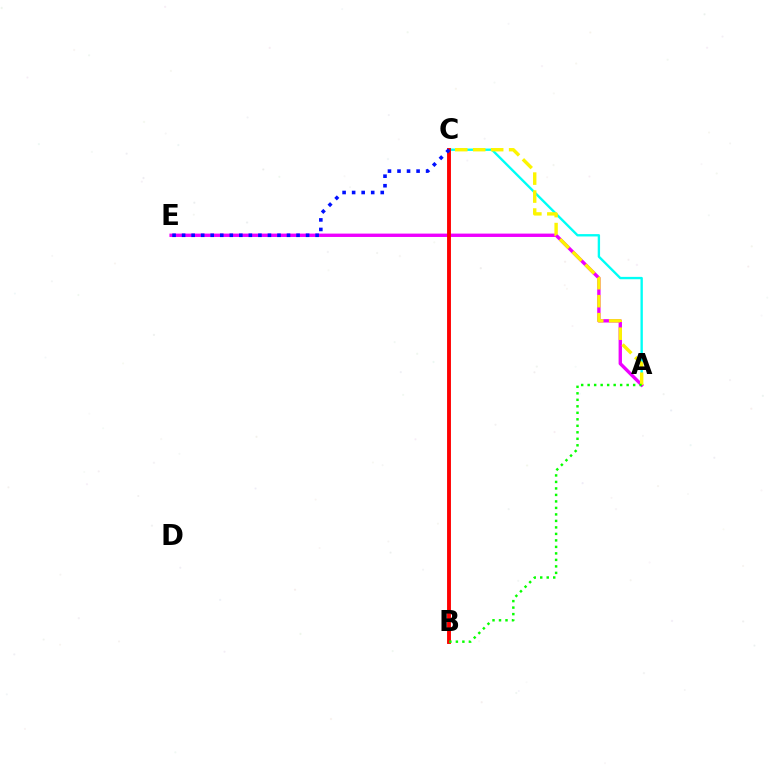{('A', 'C'): [{'color': '#00fff6', 'line_style': 'solid', 'thickness': 1.7}, {'color': '#fcf500', 'line_style': 'dashed', 'thickness': 2.44}], ('A', 'E'): [{'color': '#ee00ff', 'line_style': 'solid', 'thickness': 2.42}], ('B', 'C'): [{'color': '#ff0000', 'line_style': 'solid', 'thickness': 2.79}], ('C', 'E'): [{'color': '#0010ff', 'line_style': 'dotted', 'thickness': 2.59}], ('A', 'B'): [{'color': '#08ff00', 'line_style': 'dotted', 'thickness': 1.77}]}